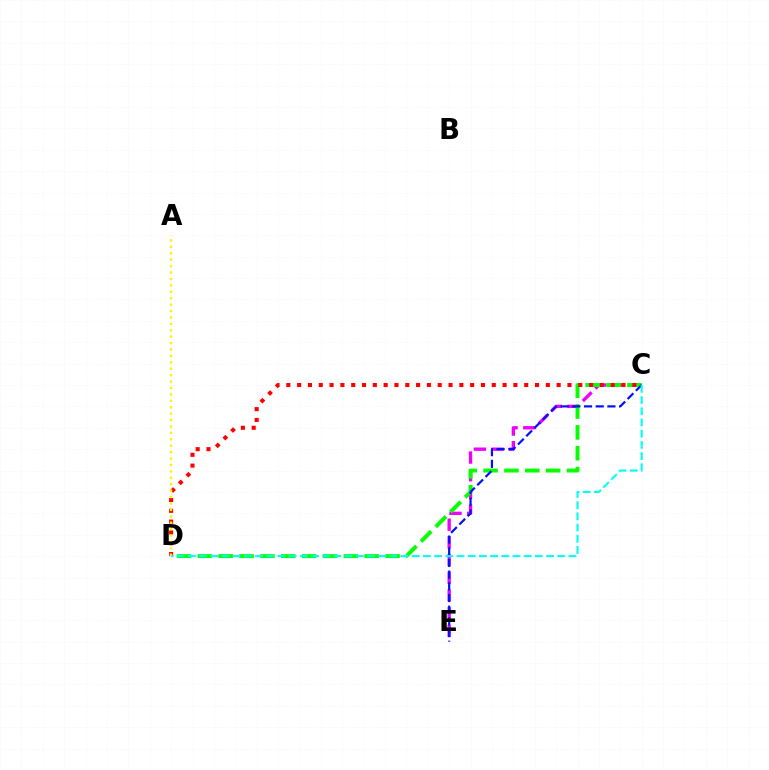{('C', 'E'): [{'color': '#ee00ff', 'line_style': 'dashed', 'thickness': 2.4}, {'color': '#0010ff', 'line_style': 'dashed', 'thickness': 1.59}], ('C', 'D'): [{'color': '#08ff00', 'line_style': 'dashed', 'thickness': 2.83}, {'color': '#ff0000', 'line_style': 'dotted', 'thickness': 2.94}, {'color': '#00fff6', 'line_style': 'dashed', 'thickness': 1.52}], ('A', 'D'): [{'color': '#fcf500', 'line_style': 'dotted', 'thickness': 1.74}]}